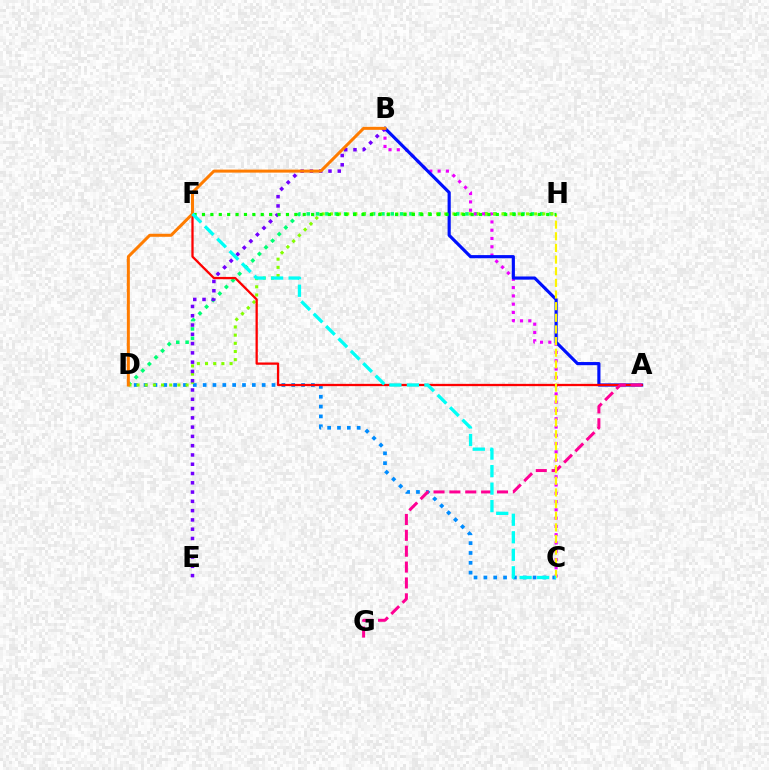{('C', 'D'): [{'color': '#008cff', 'line_style': 'dotted', 'thickness': 2.67}], ('D', 'H'): [{'color': '#00ff74', 'line_style': 'dotted', 'thickness': 2.54}, {'color': '#84ff00', 'line_style': 'dotted', 'thickness': 2.22}], ('B', 'C'): [{'color': '#ee00ff', 'line_style': 'dotted', 'thickness': 2.25}], ('A', 'B'): [{'color': '#0010ff', 'line_style': 'solid', 'thickness': 2.27}], ('A', 'F'): [{'color': '#ff0000', 'line_style': 'solid', 'thickness': 1.64}], ('B', 'E'): [{'color': '#7200ff', 'line_style': 'dotted', 'thickness': 2.52}], ('B', 'D'): [{'color': '#ff7c00', 'line_style': 'solid', 'thickness': 2.17}], ('A', 'G'): [{'color': '#ff0094', 'line_style': 'dashed', 'thickness': 2.16}], ('C', 'H'): [{'color': '#fcf500', 'line_style': 'dashed', 'thickness': 1.58}], ('F', 'H'): [{'color': '#08ff00', 'line_style': 'dotted', 'thickness': 2.28}], ('C', 'F'): [{'color': '#00fff6', 'line_style': 'dashed', 'thickness': 2.38}]}